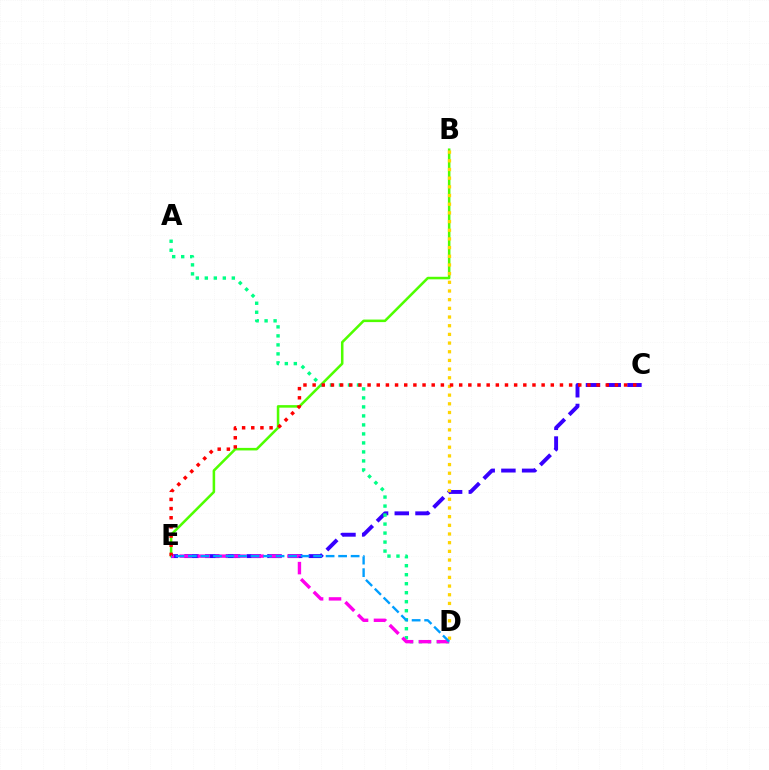{('B', 'E'): [{'color': '#4fff00', 'line_style': 'solid', 'thickness': 1.83}], ('C', 'E'): [{'color': '#3700ff', 'line_style': 'dashed', 'thickness': 2.82}, {'color': '#ff0000', 'line_style': 'dotted', 'thickness': 2.49}], ('B', 'D'): [{'color': '#ffd500', 'line_style': 'dotted', 'thickness': 2.36}], ('A', 'D'): [{'color': '#00ff86', 'line_style': 'dotted', 'thickness': 2.45}], ('D', 'E'): [{'color': '#ff00ed', 'line_style': 'dashed', 'thickness': 2.44}, {'color': '#009eff', 'line_style': 'dashed', 'thickness': 1.7}]}